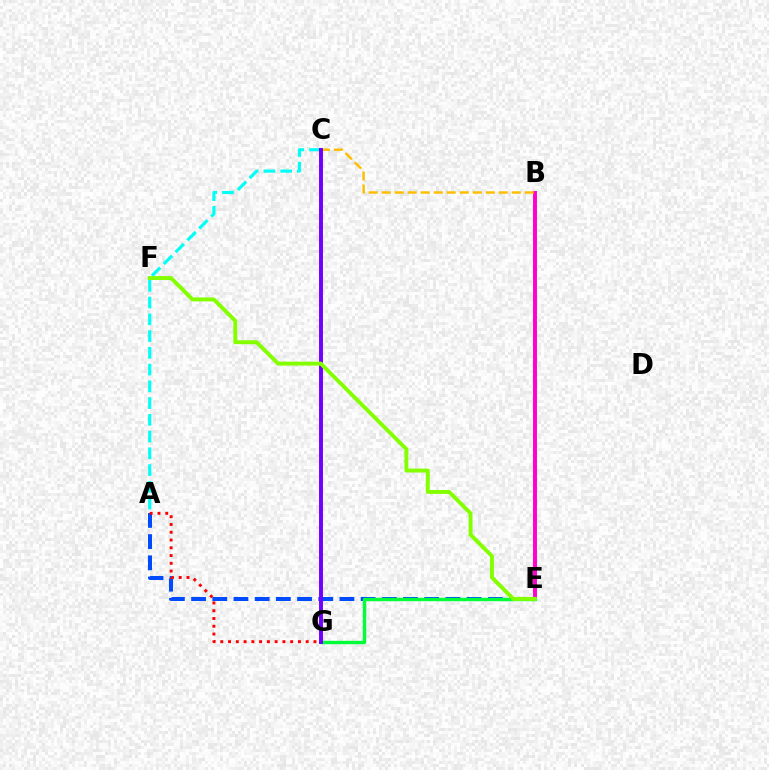{('B', 'E'): [{'color': '#ff00cf', 'line_style': 'solid', 'thickness': 2.83}], ('A', 'E'): [{'color': '#004bff', 'line_style': 'dashed', 'thickness': 2.88}], ('B', 'C'): [{'color': '#ffbd00', 'line_style': 'dashed', 'thickness': 1.77}], ('E', 'G'): [{'color': '#00ff39', 'line_style': 'solid', 'thickness': 2.44}], ('A', 'C'): [{'color': '#00fff6', 'line_style': 'dashed', 'thickness': 2.28}], ('C', 'G'): [{'color': '#7200ff', 'line_style': 'solid', 'thickness': 2.84}], ('E', 'F'): [{'color': '#84ff00', 'line_style': 'solid', 'thickness': 2.83}], ('A', 'G'): [{'color': '#ff0000', 'line_style': 'dotted', 'thickness': 2.11}]}